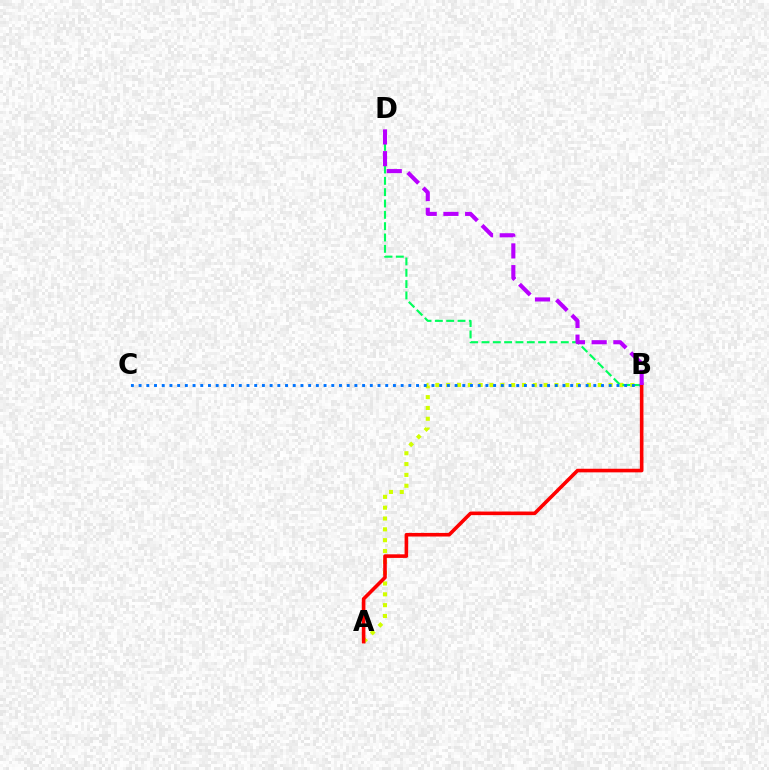{('A', 'B'): [{'color': '#d1ff00', 'line_style': 'dotted', 'thickness': 2.94}, {'color': '#ff0000', 'line_style': 'solid', 'thickness': 2.59}], ('B', 'D'): [{'color': '#00ff5c', 'line_style': 'dashed', 'thickness': 1.54}, {'color': '#b900ff', 'line_style': 'dashed', 'thickness': 2.95}], ('B', 'C'): [{'color': '#0074ff', 'line_style': 'dotted', 'thickness': 2.09}]}